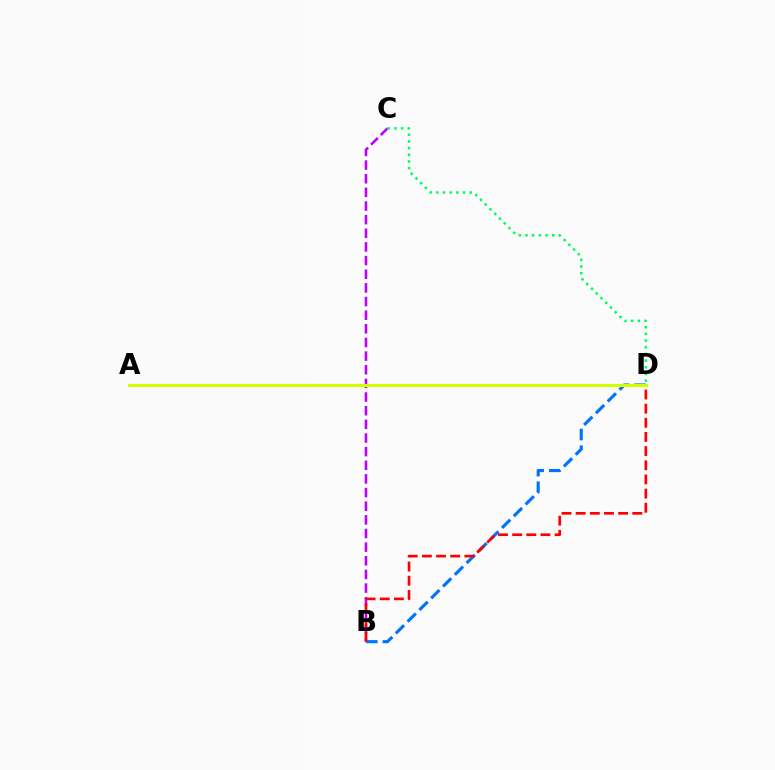{('B', 'C'): [{'color': '#b900ff', 'line_style': 'dashed', 'thickness': 1.85}], ('B', 'D'): [{'color': '#0074ff', 'line_style': 'dashed', 'thickness': 2.26}, {'color': '#ff0000', 'line_style': 'dashed', 'thickness': 1.92}], ('A', 'D'): [{'color': '#d1ff00', 'line_style': 'solid', 'thickness': 2.19}], ('C', 'D'): [{'color': '#00ff5c', 'line_style': 'dotted', 'thickness': 1.81}]}